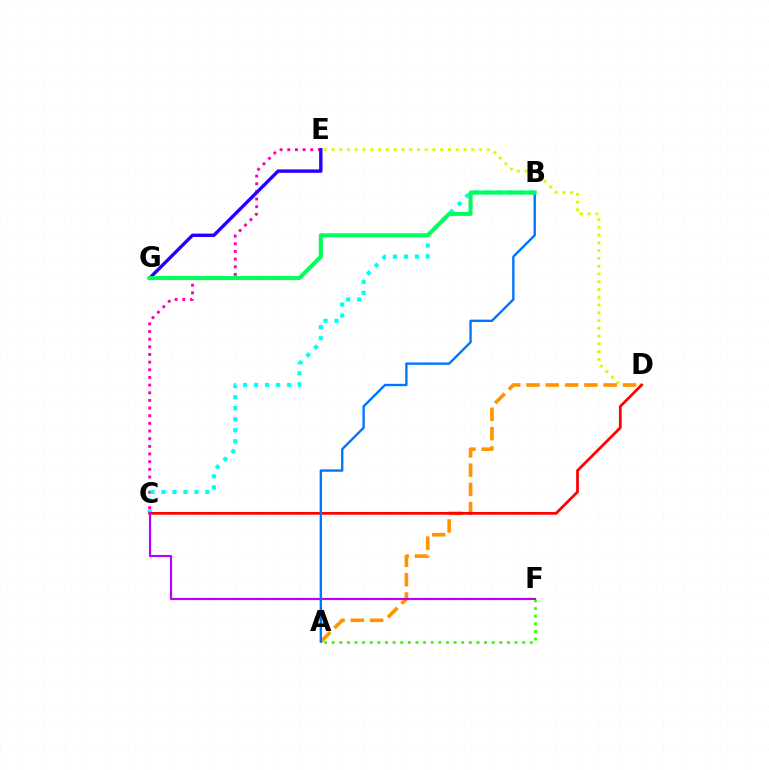{('C', 'E'): [{'color': '#ff00ac', 'line_style': 'dotted', 'thickness': 2.08}], ('B', 'C'): [{'color': '#00fff6', 'line_style': 'dotted', 'thickness': 2.99}], ('D', 'E'): [{'color': '#d1ff00', 'line_style': 'dotted', 'thickness': 2.11}], ('A', 'D'): [{'color': '#ff9400', 'line_style': 'dashed', 'thickness': 2.62}], ('A', 'F'): [{'color': '#3dff00', 'line_style': 'dotted', 'thickness': 2.07}], ('C', 'D'): [{'color': '#ff0000', 'line_style': 'solid', 'thickness': 1.97}], ('C', 'F'): [{'color': '#b900ff', 'line_style': 'solid', 'thickness': 1.57}], ('A', 'B'): [{'color': '#0074ff', 'line_style': 'solid', 'thickness': 1.71}], ('E', 'G'): [{'color': '#2500ff', 'line_style': 'solid', 'thickness': 2.45}], ('B', 'G'): [{'color': '#00ff5c', 'line_style': 'solid', 'thickness': 2.92}]}